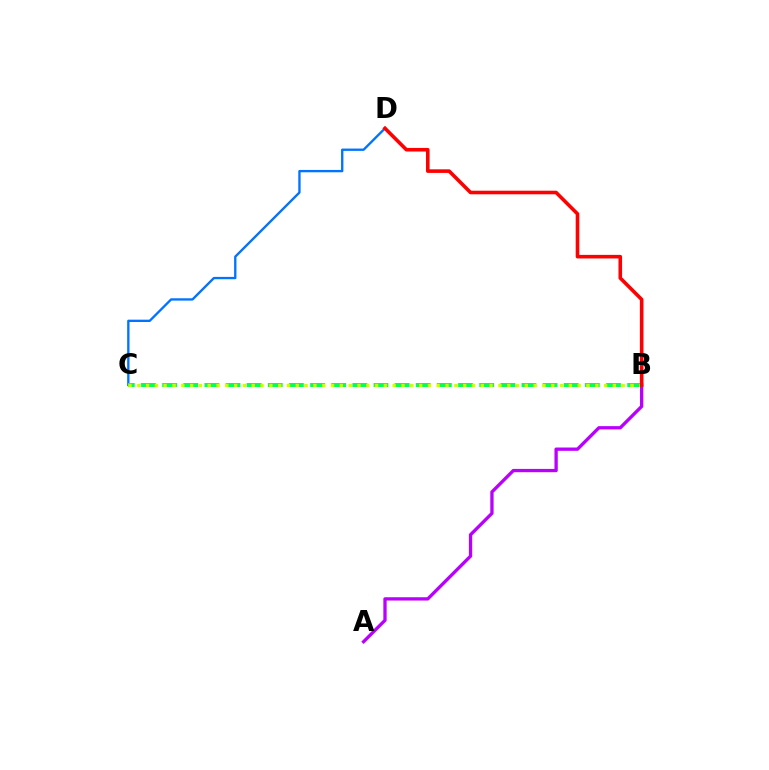{('C', 'D'): [{'color': '#0074ff', 'line_style': 'solid', 'thickness': 1.68}], ('B', 'C'): [{'color': '#00ff5c', 'line_style': 'dashed', 'thickness': 2.87}, {'color': '#d1ff00', 'line_style': 'dotted', 'thickness': 2.39}], ('A', 'B'): [{'color': '#b900ff', 'line_style': 'solid', 'thickness': 2.37}], ('B', 'D'): [{'color': '#ff0000', 'line_style': 'solid', 'thickness': 2.58}]}